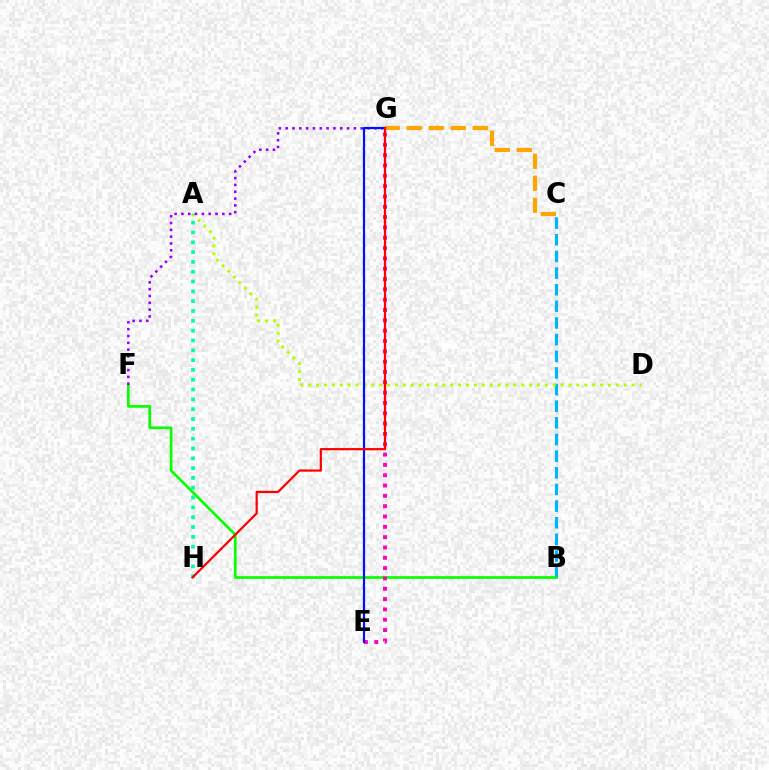{('B', 'C'): [{'color': '#00b5ff', 'line_style': 'dashed', 'thickness': 2.26}], ('C', 'G'): [{'color': '#ffa500', 'line_style': 'dashed', 'thickness': 2.99}], ('A', 'D'): [{'color': '#b3ff00', 'line_style': 'dotted', 'thickness': 2.14}], ('B', 'F'): [{'color': '#08ff00', 'line_style': 'solid', 'thickness': 1.93}], ('A', 'H'): [{'color': '#00ff9d', 'line_style': 'dotted', 'thickness': 2.67}], ('E', 'G'): [{'color': '#ff00bd', 'line_style': 'dotted', 'thickness': 2.81}, {'color': '#0010ff', 'line_style': 'solid', 'thickness': 1.59}], ('F', 'G'): [{'color': '#9b00ff', 'line_style': 'dotted', 'thickness': 1.85}], ('G', 'H'): [{'color': '#ff0000', 'line_style': 'solid', 'thickness': 1.59}]}